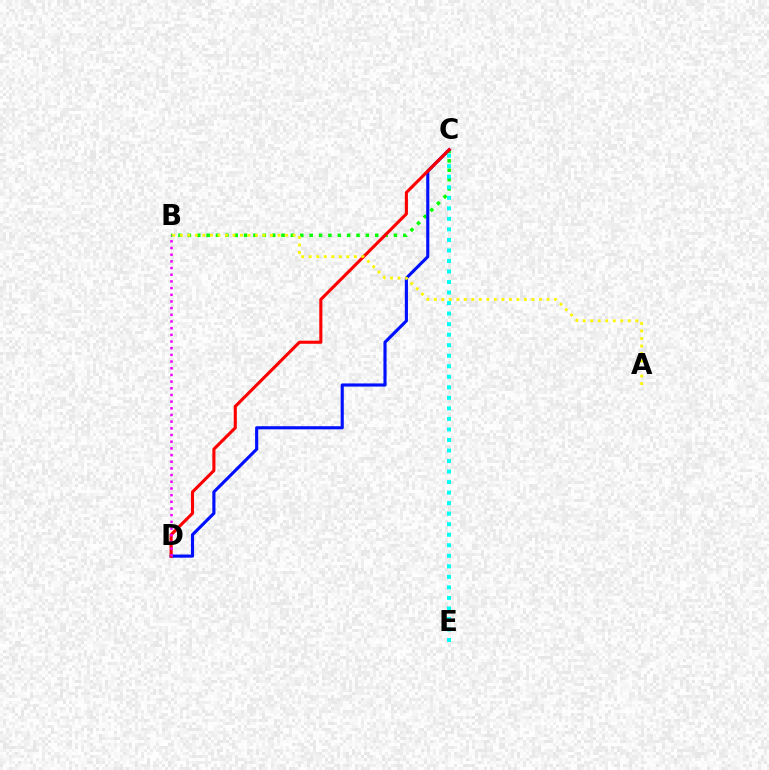{('B', 'C'): [{'color': '#08ff00', 'line_style': 'dotted', 'thickness': 2.55}], ('C', 'D'): [{'color': '#0010ff', 'line_style': 'solid', 'thickness': 2.26}, {'color': '#ff0000', 'line_style': 'solid', 'thickness': 2.23}], ('C', 'E'): [{'color': '#00fff6', 'line_style': 'dotted', 'thickness': 2.86}], ('B', 'D'): [{'color': '#ee00ff', 'line_style': 'dotted', 'thickness': 1.81}], ('A', 'B'): [{'color': '#fcf500', 'line_style': 'dotted', 'thickness': 2.04}]}